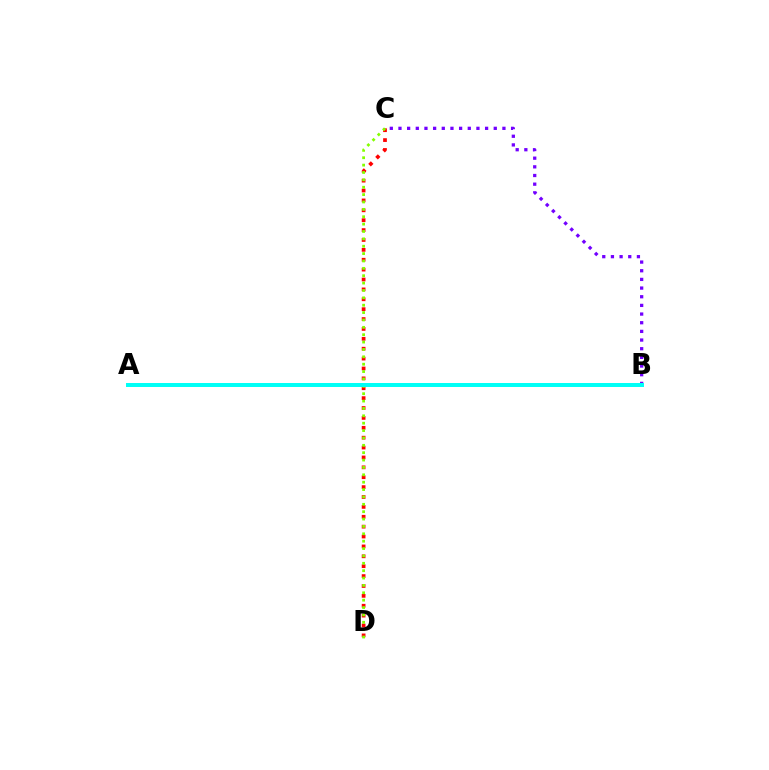{('B', 'C'): [{'color': '#7200ff', 'line_style': 'dotted', 'thickness': 2.35}], ('C', 'D'): [{'color': '#ff0000', 'line_style': 'dotted', 'thickness': 2.69}, {'color': '#84ff00', 'line_style': 'dotted', 'thickness': 2.0}], ('A', 'B'): [{'color': '#00fff6', 'line_style': 'solid', 'thickness': 2.86}]}